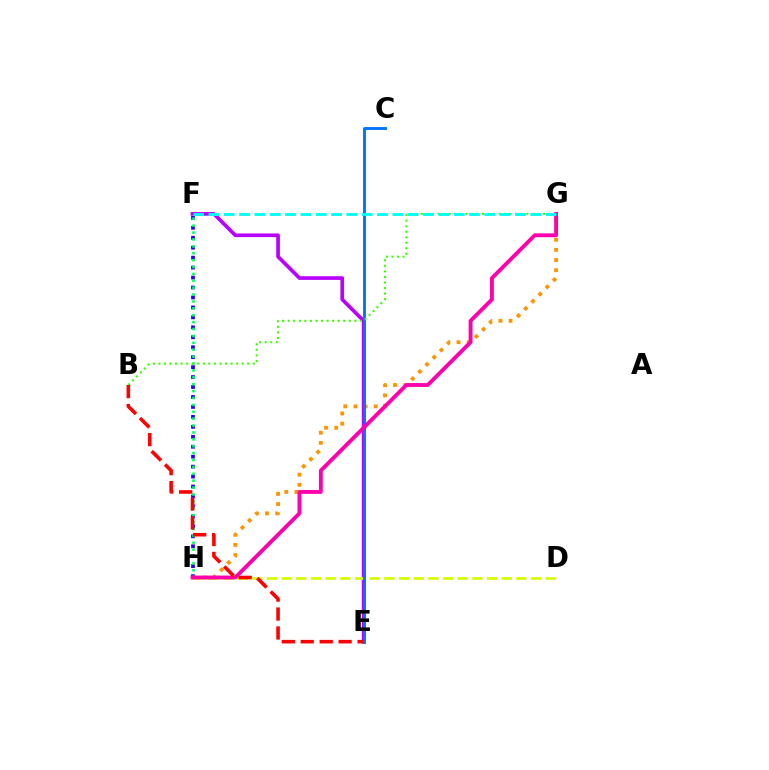{('E', 'F'): [{'color': '#b900ff', 'line_style': 'solid', 'thickness': 2.64}], ('F', 'H'): [{'color': '#2500ff', 'line_style': 'dotted', 'thickness': 2.7}, {'color': '#00ff5c', 'line_style': 'dotted', 'thickness': 1.87}], ('G', 'H'): [{'color': '#ff9400', 'line_style': 'dotted', 'thickness': 2.76}, {'color': '#ff00ac', 'line_style': 'solid', 'thickness': 2.77}], ('D', 'H'): [{'color': '#d1ff00', 'line_style': 'dashed', 'thickness': 1.99}], ('C', 'E'): [{'color': '#0074ff', 'line_style': 'solid', 'thickness': 2.08}], ('B', 'G'): [{'color': '#3dff00', 'line_style': 'dotted', 'thickness': 1.51}], ('F', 'G'): [{'color': '#00fff6', 'line_style': 'dashed', 'thickness': 2.08}], ('B', 'E'): [{'color': '#ff0000', 'line_style': 'dashed', 'thickness': 2.57}]}